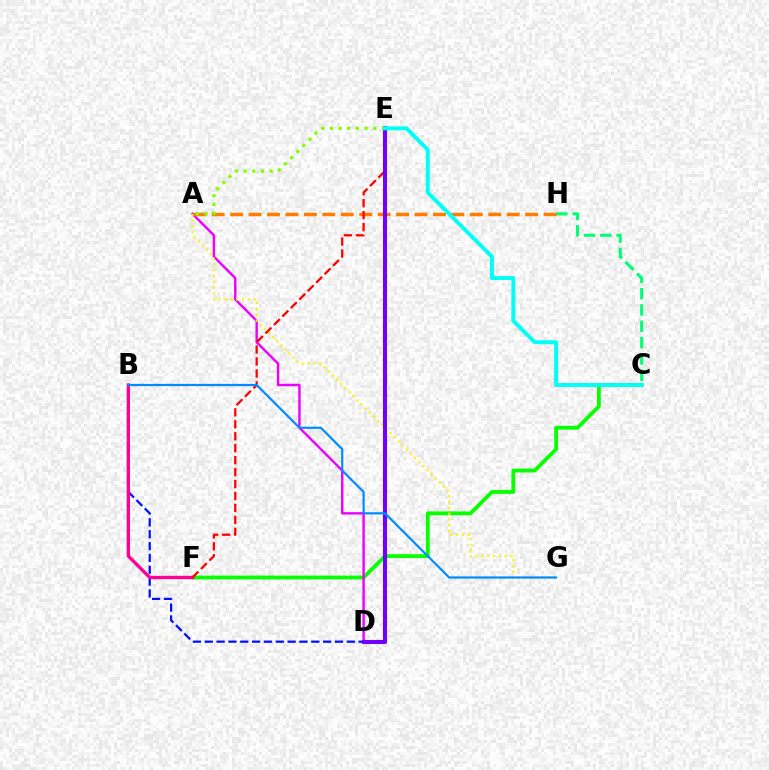{('C', 'F'): [{'color': '#08ff00', 'line_style': 'solid', 'thickness': 2.74}], ('A', 'D'): [{'color': '#ee00ff', 'line_style': 'solid', 'thickness': 1.74}], ('C', 'H'): [{'color': '#00ff74', 'line_style': 'dashed', 'thickness': 2.22}], ('A', 'G'): [{'color': '#fcf500', 'line_style': 'dotted', 'thickness': 1.58}], ('A', 'H'): [{'color': '#ff7c00', 'line_style': 'dashed', 'thickness': 2.5}], ('B', 'D'): [{'color': '#0010ff', 'line_style': 'dashed', 'thickness': 1.61}], ('B', 'F'): [{'color': '#ff0094', 'line_style': 'solid', 'thickness': 2.39}], ('E', 'F'): [{'color': '#ff0000', 'line_style': 'dashed', 'thickness': 1.62}], ('D', 'E'): [{'color': '#7200ff', 'line_style': 'solid', 'thickness': 2.93}], ('B', 'G'): [{'color': '#008cff', 'line_style': 'solid', 'thickness': 1.58}], ('A', 'E'): [{'color': '#84ff00', 'line_style': 'dotted', 'thickness': 2.35}], ('C', 'E'): [{'color': '#00fff6', 'line_style': 'solid', 'thickness': 2.83}]}